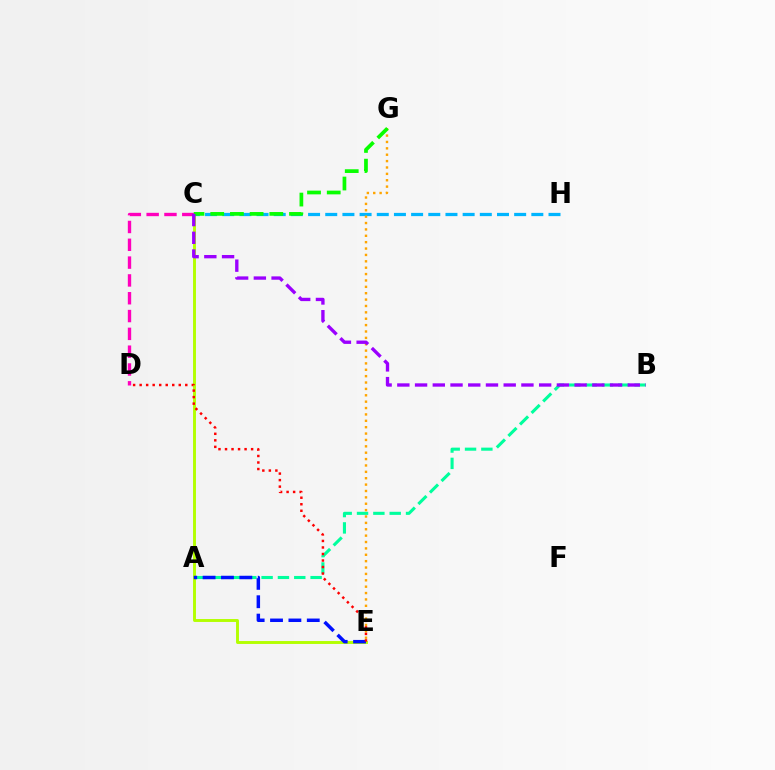{('A', 'B'): [{'color': '#00ff9d', 'line_style': 'dashed', 'thickness': 2.22}], ('C', 'E'): [{'color': '#b3ff00', 'line_style': 'solid', 'thickness': 2.1}], ('C', 'H'): [{'color': '#00b5ff', 'line_style': 'dashed', 'thickness': 2.33}], ('C', 'D'): [{'color': '#ff00bd', 'line_style': 'dashed', 'thickness': 2.42}], ('E', 'G'): [{'color': '#ffa500', 'line_style': 'dotted', 'thickness': 1.73}], ('A', 'E'): [{'color': '#0010ff', 'line_style': 'dashed', 'thickness': 2.5}], ('D', 'E'): [{'color': '#ff0000', 'line_style': 'dotted', 'thickness': 1.77}], ('C', 'G'): [{'color': '#08ff00', 'line_style': 'dashed', 'thickness': 2.68}], ('B', 'C'): [{'color': '#9b00ff', 'line_style': 'dashed', 'thickness': 2.41}]}